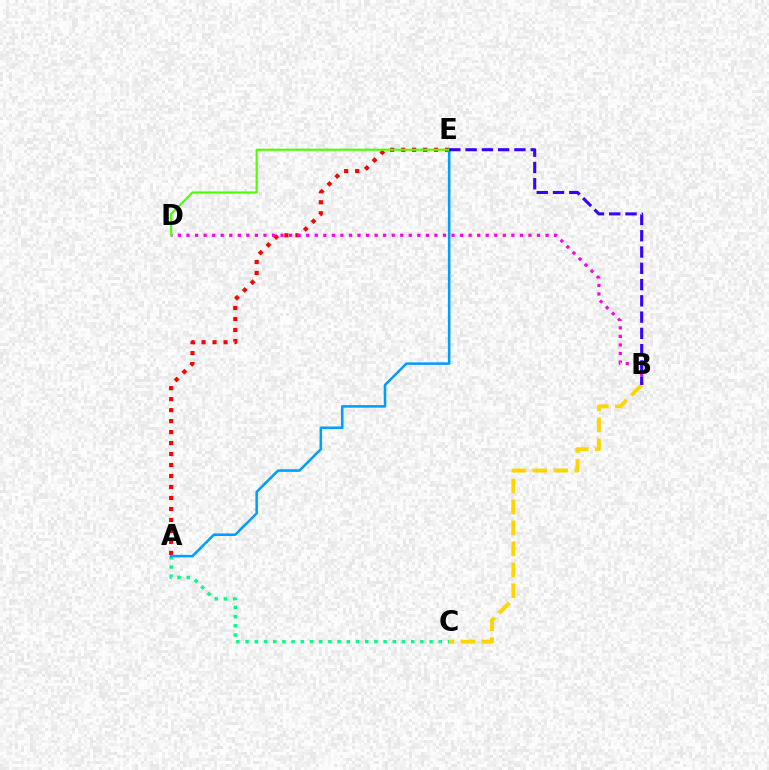{('A', 'C'): [{'color': '#00ff86', 'line_style': 'dotted', 'thickness': 2.5}], ('A', 'E'): [{'color': '#ff0000', 'line_style': 'dotted', 'thickness': 2.98}, {'color': '#009eff', 'line_style': 'solid', 'thickness': 1.84}], ('B', 'D'): [{'color': '#ff00ed', 'line_style': 'dotted', 'thickness': 2.32}], ('D', 'E'): [{'color': '#4fff00', 'line_style': 'solid', 'thickness': 1.53}], ('B', 'C'): [{'color': '#ffd500', 'line_style': 'dashed', 'thickness': 2.85}], ('B', 'E'): [{'color': '#3700ff', 'line_style': 'dashed', 'thickness': 2.21}]}